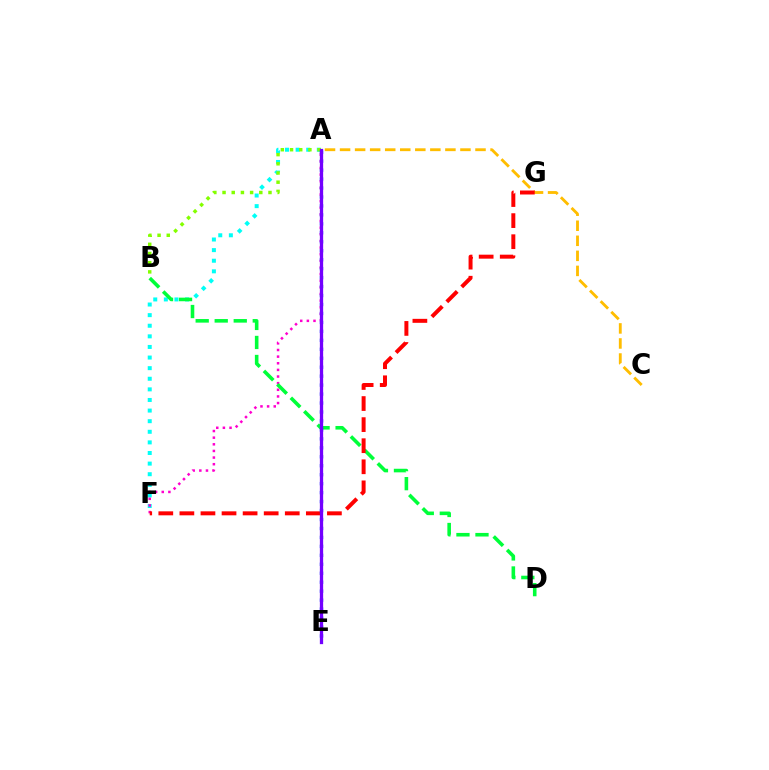{('A', 'C'): [{'color': '#ffbd00', 'line_style': 'dashed', 'thickness': 2.04}], ('A', 'F'): [{'color': '#00fff6', 'line_style': 'dotted', 'thickness': 2.88}, {'color': '#ff00cf', 'line_style': 'dotted', 'thickness': 1.8}], ('A', 'B'): [{'color': '#84ff00', 'line_style': 'dotted', 'thickness': 2.5}], ('B', 'D'): [{'color': '#00ff39', 'line_style': 'dashed', 'thickness': 2.58}], ('F', 'G'): [{'color': '#ff0000', 'line_style': 'dashed', 'thickness': 2.86}], ('A', 'E'): [{'color': '#004bff', 'line_style': 'dotted', 'thickness': 2.43}, {'color': '#7200ff', 'line_style': 'solid', 'thickness': 2.36}]}